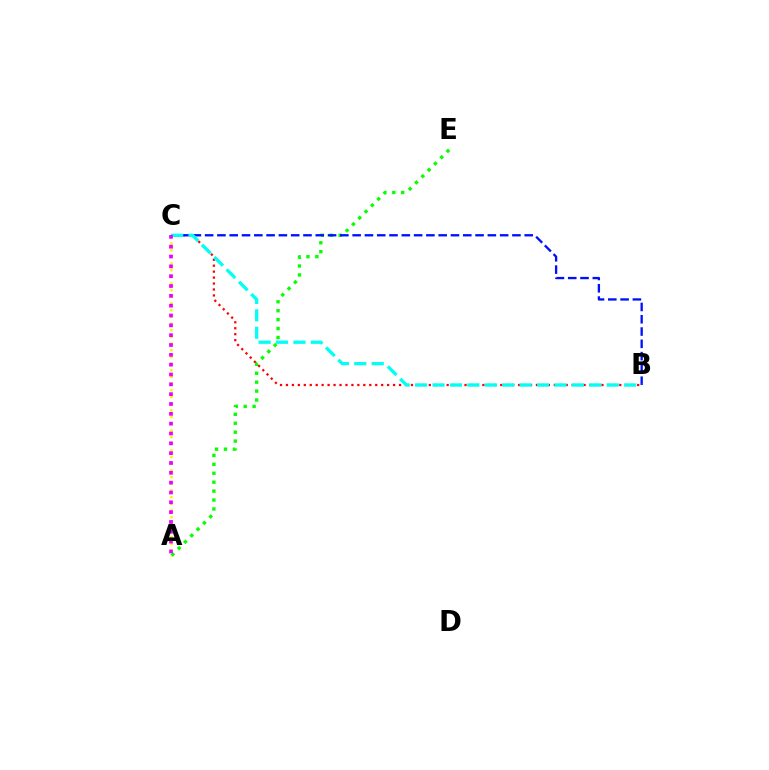{('A', 'C'): [{'color': '#fcf500', 'line_style': 'dotted', 'thickness': 1.81}, {'color': '#ee00ff', 'line_style': 'dotted', 'thickness': 2.67}], ('A', 'E'): [{'color': '#08ff00', 'line_style': 'dotted', 'thickness': 2.42}], ('B', 'C'): [{'color': '#ff0000', 'line_style': 'dotted', 'thickness': 1.62}, {'color': '#0010ff', 'line_style': 'dashed', 'thickness': 1.67}, {'color': '#00fff6', 'line_style': 'dashed', 'thickness': 2.37}]}